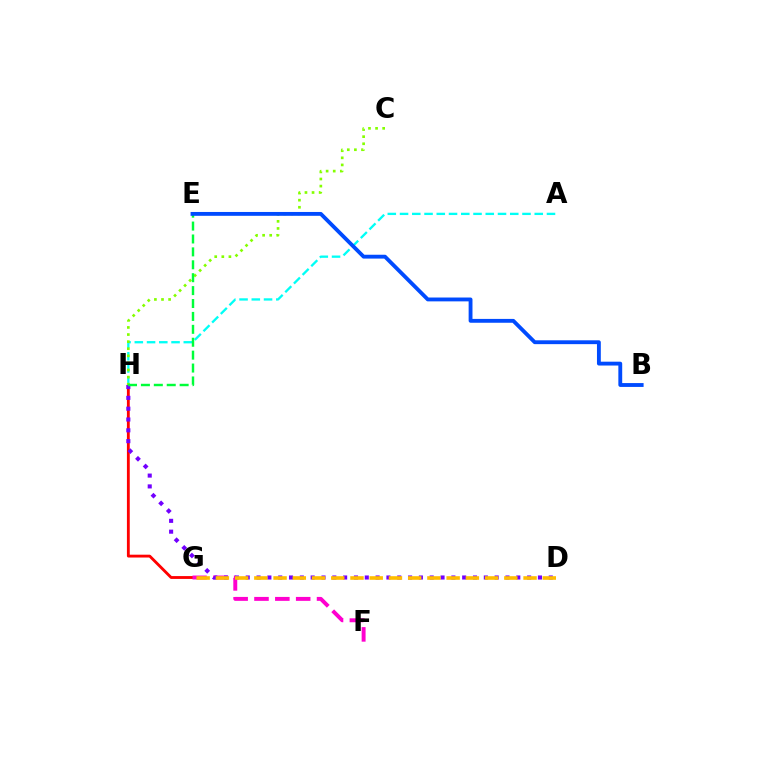{('G', 'H'): [{'color': '#ff0000', 'line_style': 'solid', 'thickness': 2.04}], ('A', 'H'): [{'color': '#00fff6', 'line_style': 'dashed', 'thickness': 1.66}], ('F', 'G'): [{'color': '#ff00cf', 'line_style': 'dashed', 'thickness': 2.83}], ('C', 'H'): [{'color': '#84ff00', 'line_style': 'dotted', 'thickness': 1.93}], ('D', 'H'): [{'color': '#7200ff', 'line_style': 'dotted', 'thickness': 2.94}], ('E', 'H'): [{'color': '#00ff39', 'line_style': 'dashed', 'thickness': 1.75}], ('D', 'G'): [{'color': '#ffbd00', 'line_style': 'dashed', 'thickness': 2.61}], ('B', 'E'): [{'color': '#004bff', 'line_style': 'solid', 'thickness': 2.77}]}